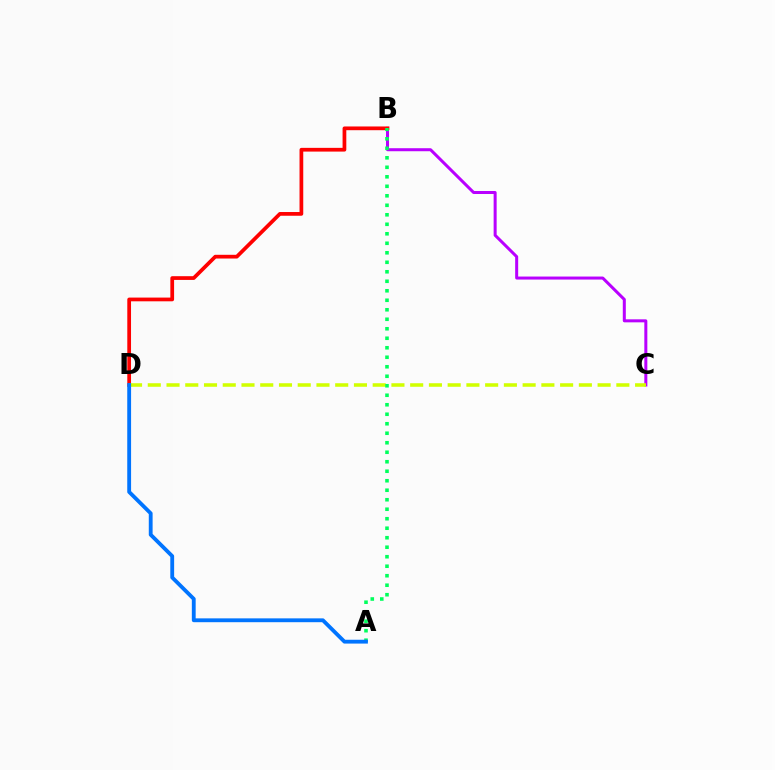{('B', 'C'): [{'color': '#b900ff', 'line_style': 'solid', 'thickness': 2.17}], ('B', 'D'): [{'color': '#ff0000', 'line_style': 'solid', 'thickness': 2.69}], ('C', 'D'): [{'color': '#d1ff00', 'line_style': 'dashed', 'thickness': 2.55}], ('A', 'B'): [{'color': '#00ff5c', 'line_style': 'dotted', 'thickness': 2.58}], ('A', 'D'): [{'color': '#0074ff', 'line_style': 'solid', 'thickness': 2.76}]}